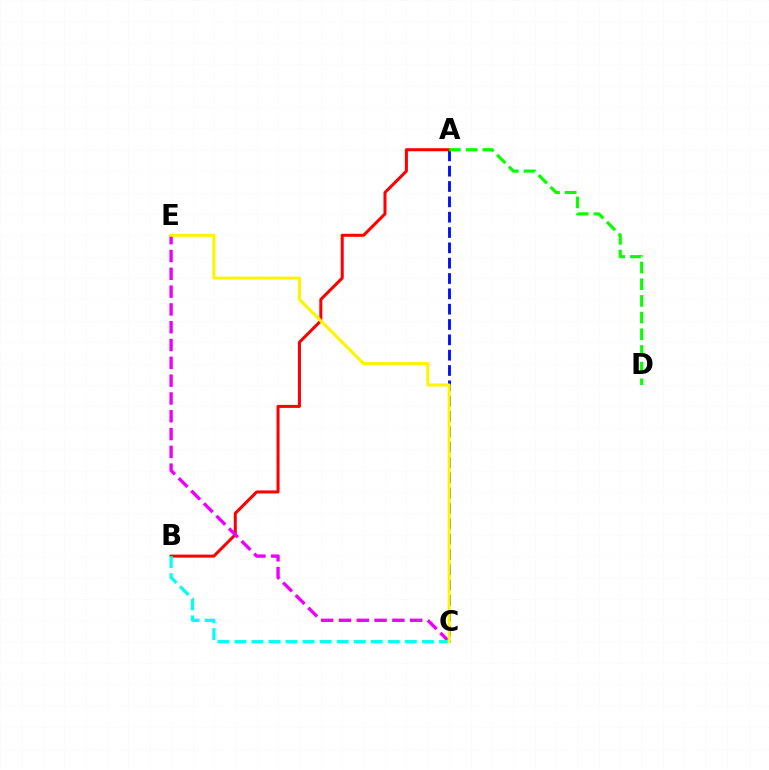{('A', 'C'): [{'color': '#0010ff', 'line_style': 'dashed', 'thickness': 2.08}], ('A', 'B'): [{'color': '#ff0000', 'line_style': 'solid', 'thickness': 2.18}], ('C', 'E'): [{'color': '#ee00ff', 'line_style': 'dashed', 'thickness': 2.42}, {'color': '#fcf500', 'line_style': 'solid', 'thickness': 2.2}], ('B', 'C'): [{'color': '#00fff6', 'line_style': 'dashed', 'thickness': 2.32}], ('A', 'D'): [{'color': '#08ff00', 'line_style': 'dashed', 'thickness': 2.27}]}